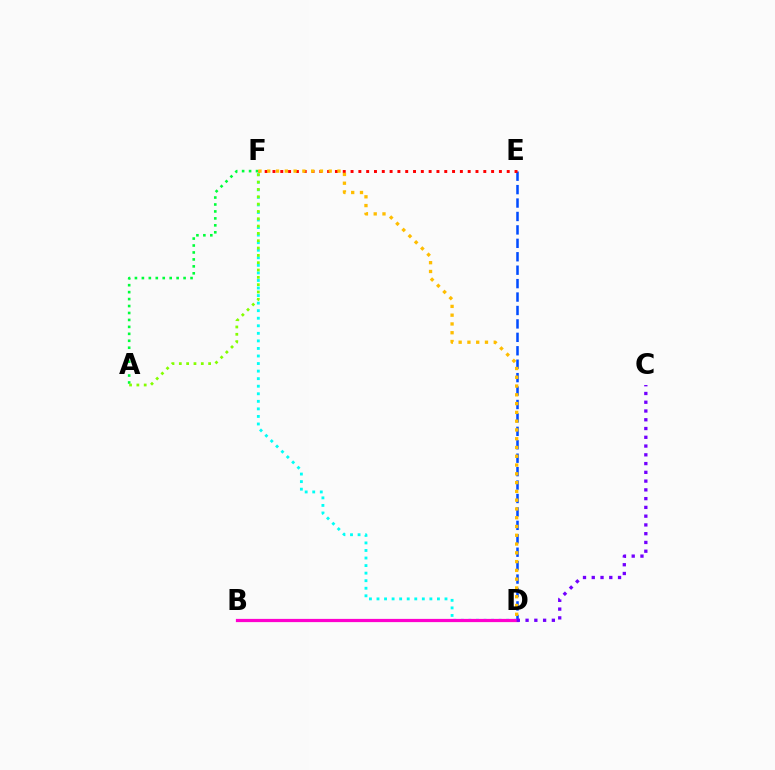{('A', 'F'): [{'color': '#00ff39', 'line_style': 'dotted', 'thickness': 1.89}, {'color': '#84ff00', 'line_style': 'dotted', 'thickness': 1.99}], ('D', 'E'): [{'color': '#004bff', 'line_style': 'dashed', 'thickness': 1.82}], ('D', 'F'): [{'color': '#00fff6', 'line_style': 'dotted', 'thickness': 2.05}, {'color': '#ffbd00', 'line_style': 'dotted', 'thickness': 2.38}], ('E', 'F'): [{'color': '#ff0000', 'line_style': 'dotted', 'thickness': 2.12}], ('B', 'D'): [{'color': '#ff00cf', 'line_style': 'solid', 'thickness': 2.32}], ('C', 'D'): [{'color': '#7200ff', 'line_style': 'dotted', 'thickness': 2.38}]}